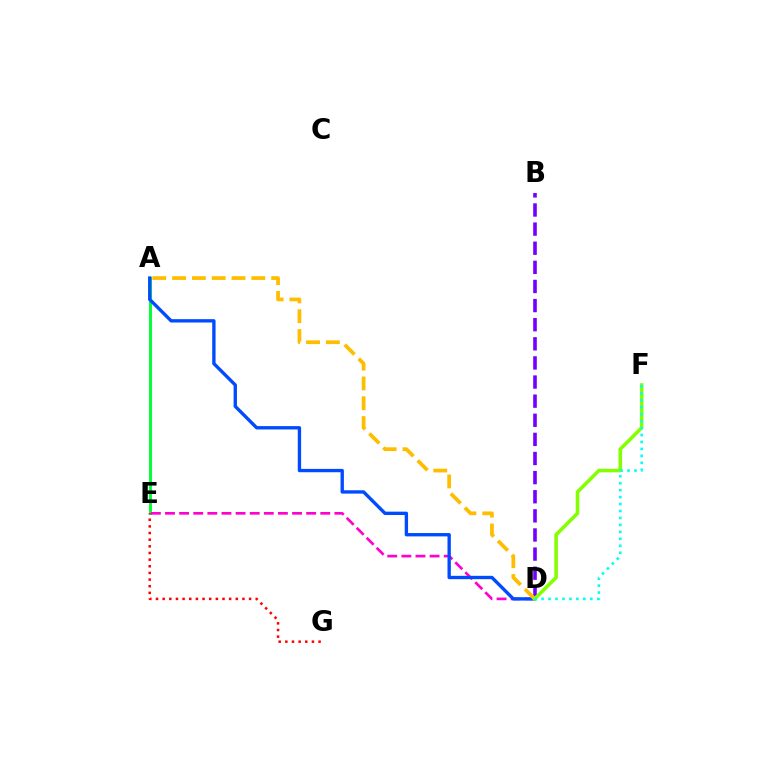{('B', 'D'): [{'color': '#7200ff', 'line_style': 'dashed', 'thickness': 2.6}], ('A', 'E'): [{'color': '#00ff39', 'line_style': 'solid', 'thickness': 2.1}], ('D', 'E'): [{'color': '#ff00cf', 'line_style': 'dashed', 'thickness': 1.92}], ('E', 'G'): [{'color': '#ff0000', 'line_style': 'dotted', 'thickness': 1.81}], ('A', 'D'): [{'color': '#004bff', 'line_style': 'solid', 'thickness': 2.41}, {'color': '#ffbd00', 'line_style': 'dashed', 'thickness': 2.69}], ('D', 'F'): [{'color': '#84ff00', 'line_style': 'solid', 'thickness': 2.56}, {'color': '#00fff6', 'line_style': 'dotted', 'thickness': 1.89}]}